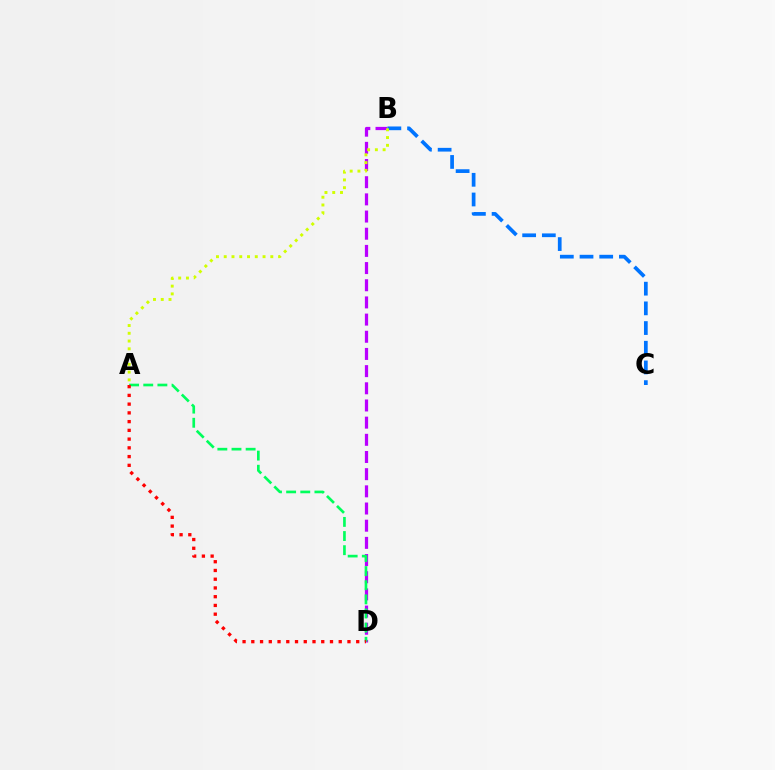{('B', 'D'): [{'color': '#b900ff', 'line_style': 'dashed', 'thickness': 2.33}], ('A', 'D'): [{'color': '#00ff5c', 'line_style': 'dashed', 'thickness': 1.92}, {'color': '#ff0000', 'line_style': 'dotted', 'thickness': 2.38}], ('B', 'C'): [{'color': '#0074ff', 'line_style': 'dashed', 'thickness': 2.67}], ('A', 'B'): [{'color': '#d1ff00', 'line_style': 'dotted', 'thickness': 2.11}]}